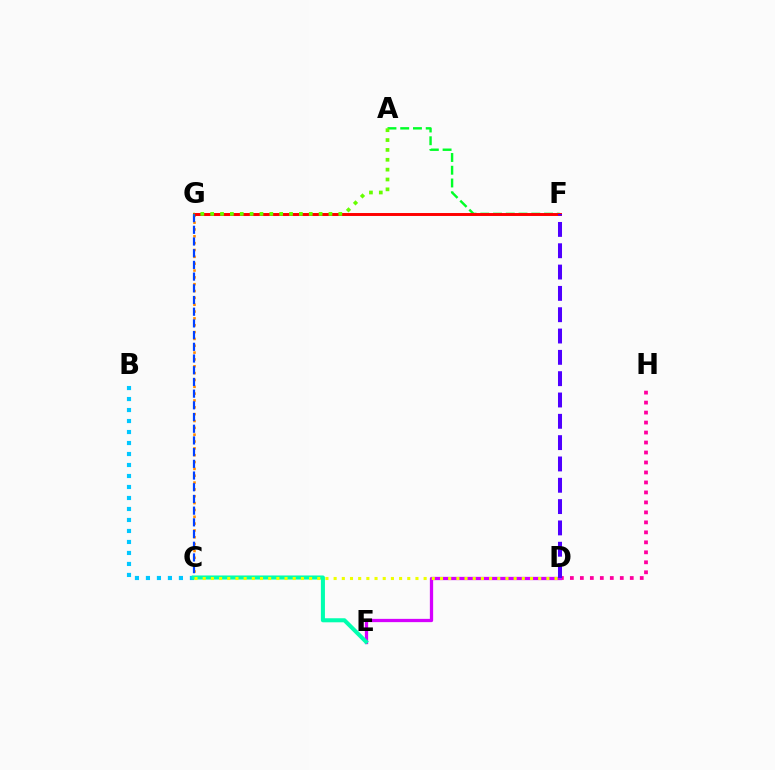{('A', 'F'): [{'color': '#00ff27', 'line_style': 'dashed', 'thickness': 1.73}], ('D', 'H'): [{'color': '#ff00a0', 'line_style': 'dotted', 'thickness': 2.71}], ('C', 'G'): [{'color': '#ff8800', 'line_style': 'dotted', 'thickness': 1.86}, {'color': '#003fff', 'line_style': 'dashed', 'thickness': 1.59}], ('D', 'E'): [{'color': '#d600ff', 'line_style': 'solid', 'thickness': 2.36}], ('F', 'G'): [{'color': '#ff0000', 'line_style': 'solid', 'thickness': 2.12}], ('B', 'C'): [{'color': '#00c7ff', 'line_style': 'dotted', 'thickness': 2.99}], ('A', 'G'): [{'color': '#66ff00', 'line_style': 'dotted', 'thickness': 2.68}], ('C', 'E'): [{'color': '#00ffaf', 'line_style': 'solid', 'thickness': 2.92}], ('D', 'F'): [{'color': '#4f00ff', 'line_style': 'dashed', 'thickness': 2.9}], ('C', 'D'): [{'color': '#eeff00', 'line_style': 'dotted', 'thickness': 2.22}]}